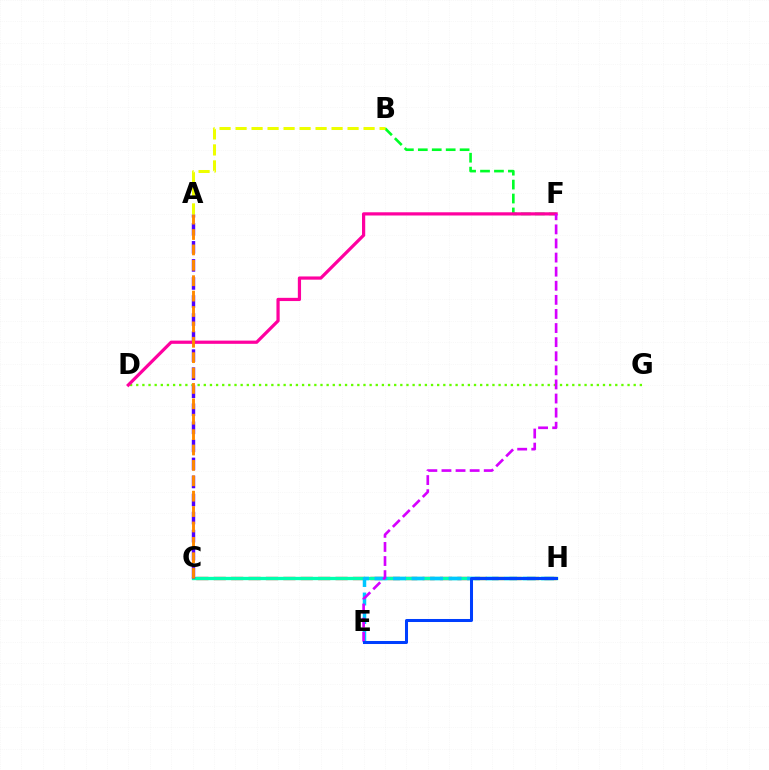{('D', 'G'): [{'color': '#66ff00', 'line_style': 'dotted', 'thickness': 1.67}], ('C', 'H'): [{'color': '#ff0000', 'line_style': 'dashed', 'thickness': 2.36}, {'color': '#00ffaf', 'line_style': 'solid', 'thickness': 2.39}], ('B', 'F'): [{'color': '#00ff27', 'line_style': 'dashed', 'thickness': 1.89}], ('A', 'C'): [{'color': '#4f00ff', 'line_style': 'dashed', 'thickness': 2.45}, {'color': '#ff8800', 'line_style': 'dashed', 'thickness': 2.09}], ('D', 'F'): [{'color': '#ff00a0', 'line_style': 'solid', 'thickness': 2.32}], ('E', 'H'): [{'color': '#00c7ff', 'line_style': 'dashed', 'thickness': 2.51}, {'color': '#003fff', 'line_style': 'solid', 'thickness': 2.18}], ('E', 'F'): [{'color': '#d600ff', 'line_style': 'dashed', 'thickness': 1.91}], ('A', 'B'): [{'color': '#eeff00', 'line_style': 'dashed', 'thickness': 2.17}]}